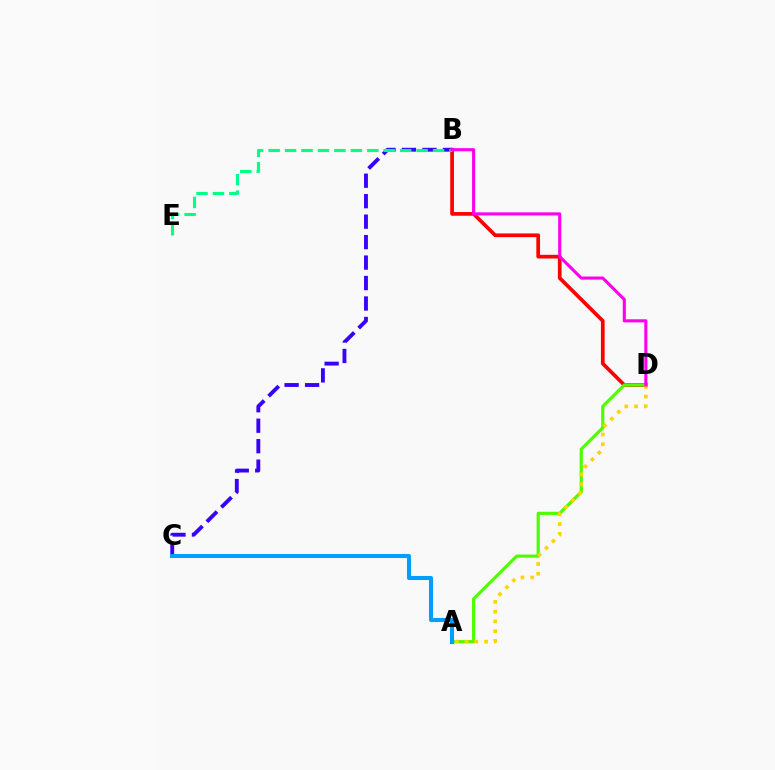{('B', 'D'): [{'color': '#ff0000', 'line_style': 'solid', 'thickness': 2.66}, {'color': '#ff00ed', 'line_style': 'solid', 'thickness': 2.23}], ('A', 'D'): [{'color': '#4fff00', 'line_style': 'solid', 'thickness': 2.3}, {'color': '#ffd500', 'line_style': 'dotted', 'thickness': 2.65}], ('B', 'C'): [{'color': '#3700ff', 'line_style': 'dashed', 'thickness': 2.78}], ('B', 'E'): [{'color': '#00ff86', 'line_style': 'dashed', 'thickness': 2.23}], ('A', 'C'): [{'color': '#009eff', 'line_style': 'solid', 'thickness': 2.93}]}